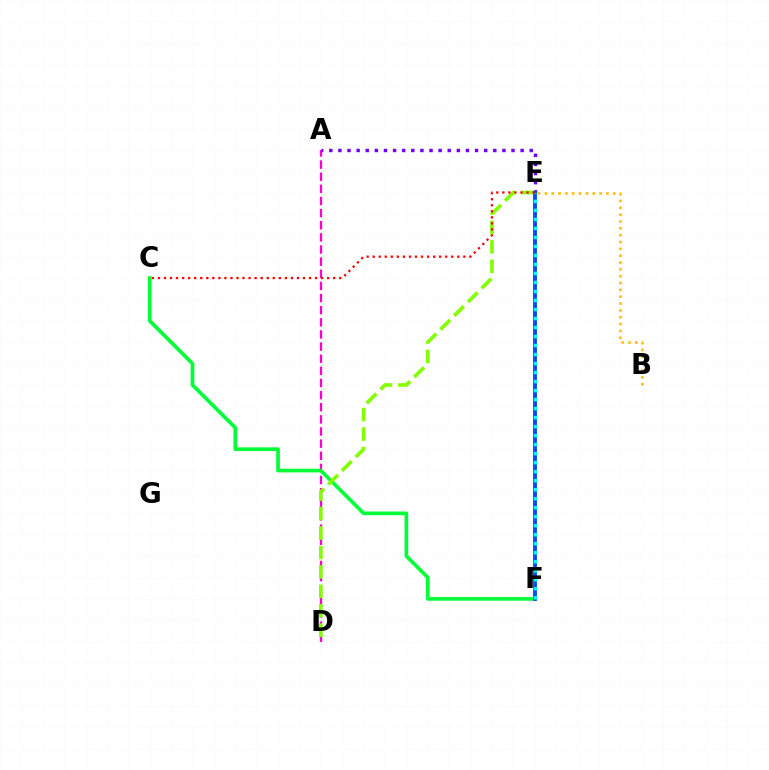{('A', 'D'): [{'color': '#ff00cf', 'line_style': 'dashed', 'thickness': 1.65}], ('A', 'E'): [{'color': '#7200ff', 'line_style': 'dotted', 'thickness': 2.48}], ('C', 'F'): [{'color': '#00ff39', 'line_style': 'solid', 'thickness': 2.64}], ('D', 'E'): [{'color': '#84ff00', 'line_style': 'dashed', 'thickness': 2.64}], ('B', 'E'): [{'color': '#ffbd00', 'line_style': 'dotted', 'thickness': 1.86}], ('E', 'F'): [{'color': '#004bff', 'line_style': 'solid', 'thickness': 2.76}, {'color': '#00fff6', 'line_style': 'dotted', 'thickness': 2.45}], ('C', 'E'): [{'color': '#ff0000', 'line_style': 'dotted', 'thickness': 1.64}]}